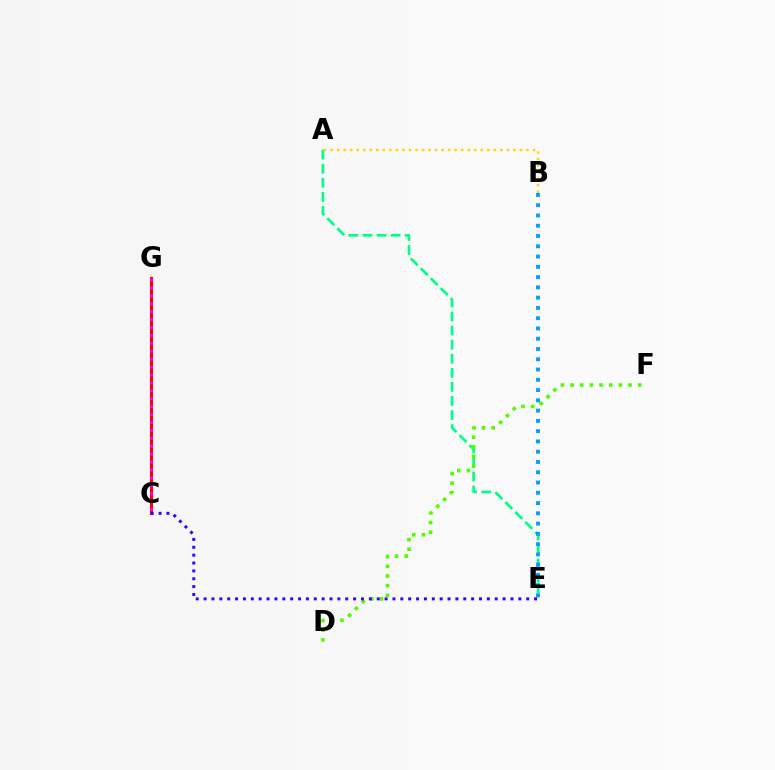{('A', 'E'): [{'color': '#00ff86', 'line_style': 'dashed', 'thickness': 1.91}], ('C', 'G'): [{'color': '#ff0000', 'line_style': 'solid', 'thickness': 2.25}, {'color': '#ff00ed', 'line_style': 'dotted', 'thickness': 2.15}], ('D', 'F'): [{'color': '#4fff00', 'line_style': 'dotted', 'thickness': 2.62}], ('B', 'E'): [{'color': '#009eff', 'line_style': 'dotted', 'thickness': 2.79}], ('C', 'E'): [{'color': '#3700ff', 'line_style': 'dotted', 'thickness': 2.14}], ('A', 'B'): [{'color': '#ffd500', 'line_style': 'dotted', 'thickness': 1.77}]}